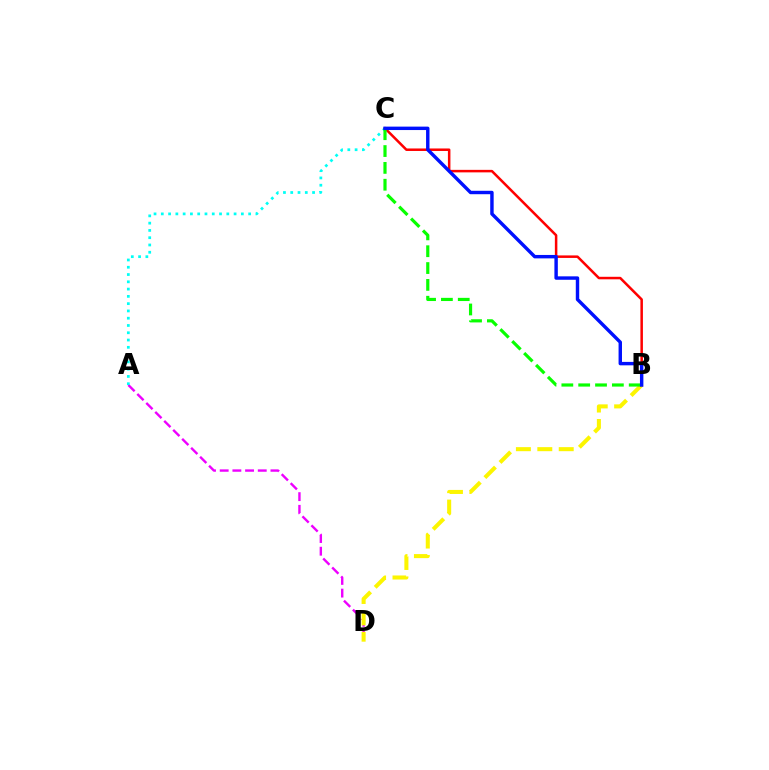{('A', 'D'): [{'color': '#ee00ff', 'line_style': 'dashed', 'thickness': 1.72}], ('B', 'D'): [{'color': '#fcf500', 'line_style': 'dashed', 'thickness': 2.91}], ('A', 'C'): [{'color': '#00fff6', 'line_style': 'dotted', 'thickness': 1.98}], ('B', 'C'): [{'color': '#ff0000', 'line_style': 'solid', 'thickness': 1.81}, {'color': '#08ff00', 'line_style': 'dashed', 'thickness': 2.29}, {'color': '#0010ff', 'line_style': 'solid', 'thickness': 2.47}]}